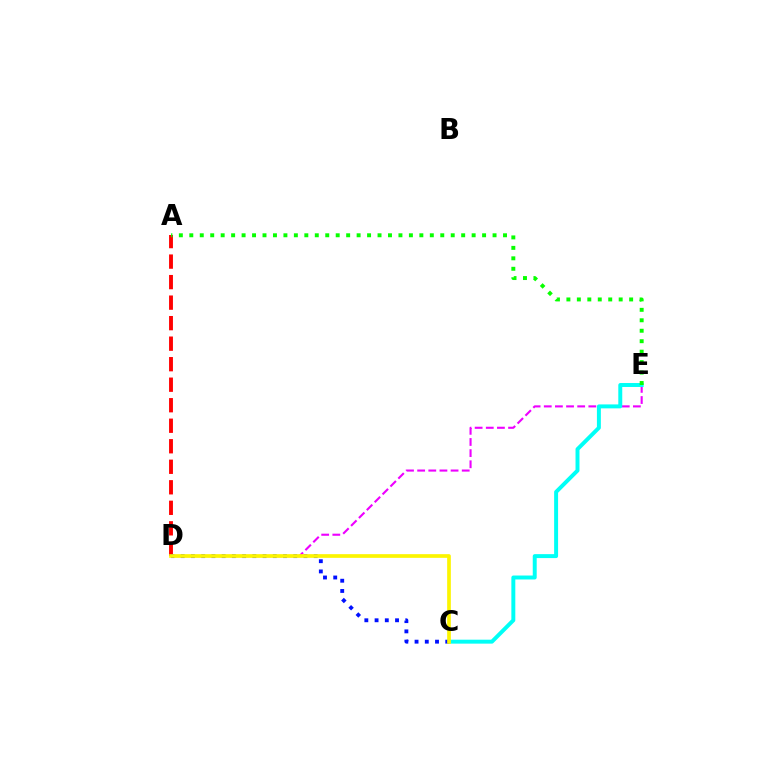{('D', 'E'): [{'color': '#ee00ff', 'line_style': 'dashed', 'thickness': 1.51}], ('A', 'D'): [{'color': '#ff0000', 'line_style': 'dashed', 'thickness': 2.79}], ('C', 'E'): [{'color': '#00fff6', 'line_style': 'solid', 'thickness': 2.85}], ('C', 'D'): [{'color': '#0010ff', 'line_style': 'dotted', 'thickness': 2.78}, {'color': '#fcf500', 'line_style': 'solid', 'thickness': 2.65}], ('A', 'E'): [{'color': '#08ff00', 'line_style': 'dotted', 'thickness': 2.84}]}